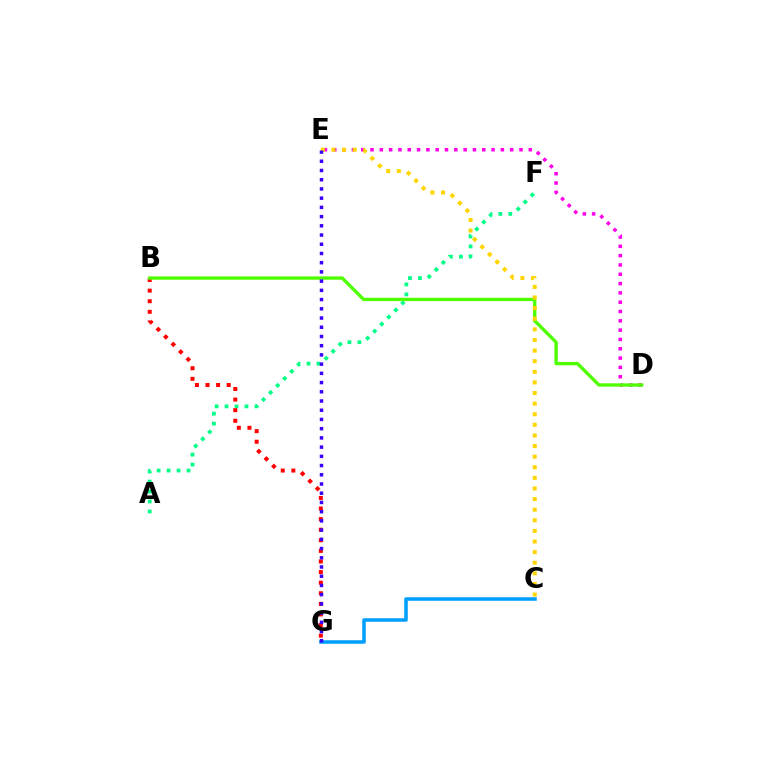{('C', 'G'): [{'color': '#009eff', 'line_style': 'solid', 'thickness': 2.54}], ('D', 'E'): [{'color': '#ff00ed', 'line_style': 'dotted', 'thickness': 2.53}], ('A', 'F'): [{'color': '#00ff86', 'line_style': 'dotted', 'thickness': 2.71}], ('B', 'G'): [{'color': '#ff0000', 'line_style': 'dotted', 'thickness': 2.88}], ('B', 'D'): [{'color': '#4fff00', 'line_style': 'solid', 'thickness': 2.4}], ('C', 'E'): [{'color': '#ffd500', 'line_style': 'dotted', 'thickness': 2.88}], ('E', 'G'): [{'color': '#3700ff', 'line_style': 'dotted', 'thickness': 2.51}]}